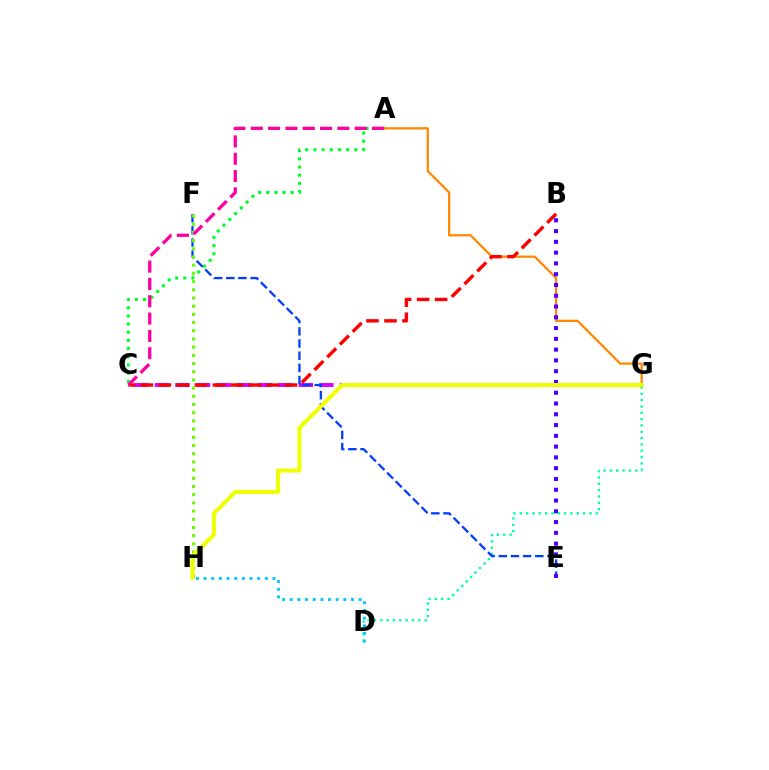{('A', 'C'): [{'color': '#00ff27', 'line_style': 'dotted', 'thickness': 2.22}, {'color': '#ff00a0', 'line_style': 'dashed', 'thickness': 2.35}], ('A', 'G'): [{'color': '#ff8800', 'line_style': 'solid', 'thickness': 1.63}], ('D', 'G'): [{'color': '#00ffaf', 'line_style': 'dotted', 'thickness': 1.72}], ('C', 'G'): [{'color': '#d600ff', 'line_style': 'dashed', 'thickness': 2.79}], ('B', 'C'): [{'color': '#ff0000', 'line_style': 'dashed', 'thickness': 2.45}], ('E', 'F'): [{'color': '#003fff', 'line_style': 'dashed', 'thickness': 1.65}], ('F', 'H'): [{'color': '#66ff00', 'line_style': 'dotted', 'thickness': 2.23}], ('D', 'H'): [{'color': '#00c7ff', 'line_style': 'dotted', 'thickness': 2.08}], ('B', 'E'): [{'color': '#4f00ff', 'line_style': 'dotted', 'thickness': 2.93}], ('G', 'H'): [{'color': '#eeff00', 'line_style': 'solid', 'thickness': 2.91}]}